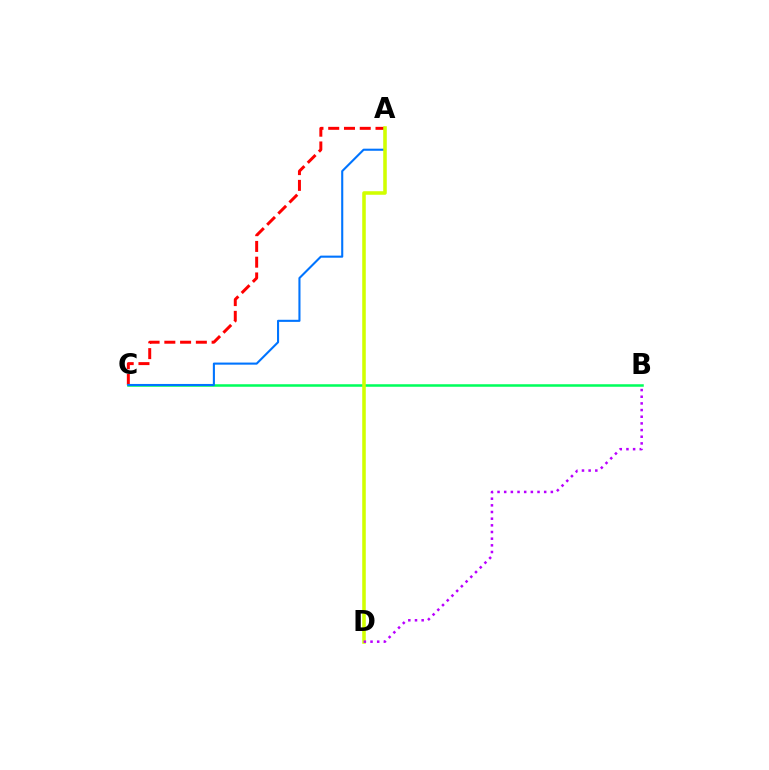{('A', 'C'): [{'color': '#ff0000', 'line_style': 'dashed', 'thickness': 2.14}, {'color': '#0074ff', 'line_style': 'solid', 'thickness': 1.51}], ('B', 'C'): [{'color': '#00ff5c', 'line_style': 'solid', 'thickness': 1.82}], ('A', 'D'): [{'color': '#d1ff00', 'line_style': 'solid', 'thickness': 2.56}], ('B', 'D'): [{'color': '#b900ff', 'line_style': 'dotted', 'thickness': 1.81}]}